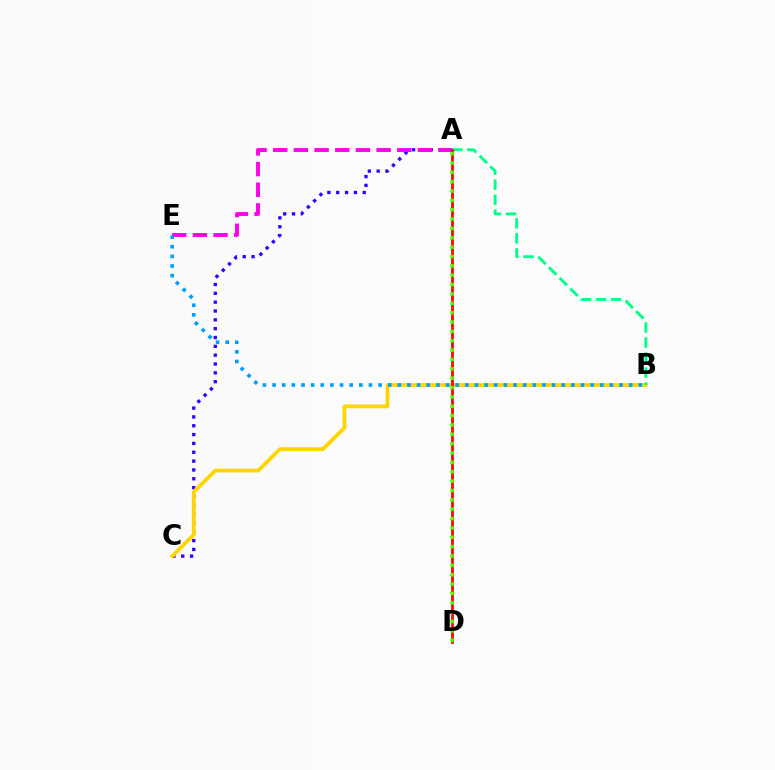{('A', 'C'): [{'color': '#3700ff', 'line_style': 'dotted', 'thickness': 2.4}], ('B', 'C'): [{'color': '#ffd500', 'line_style': 'solid', 'thickness': 2.72}], ('A', 'E'): [{'color': '#ff00ed', 'line_style': 'dashed', 'thickness': 2.81}], ('A', 'B'): [{'color': '#00ff86', 'line_style': 'dashed', 'thickness': 2.04}], ('A', 'D'): [{'color': '#ff0000', 'line_style': 'solid', 'thickness': 1.96}, {'color': '#4fff00', 'line_style': 'dotted', 'thickness': 2.54}], ('B', 'E'): [{'color': '#009eff', 'line_style': 'dotted', 'thickness': 2.62}]}